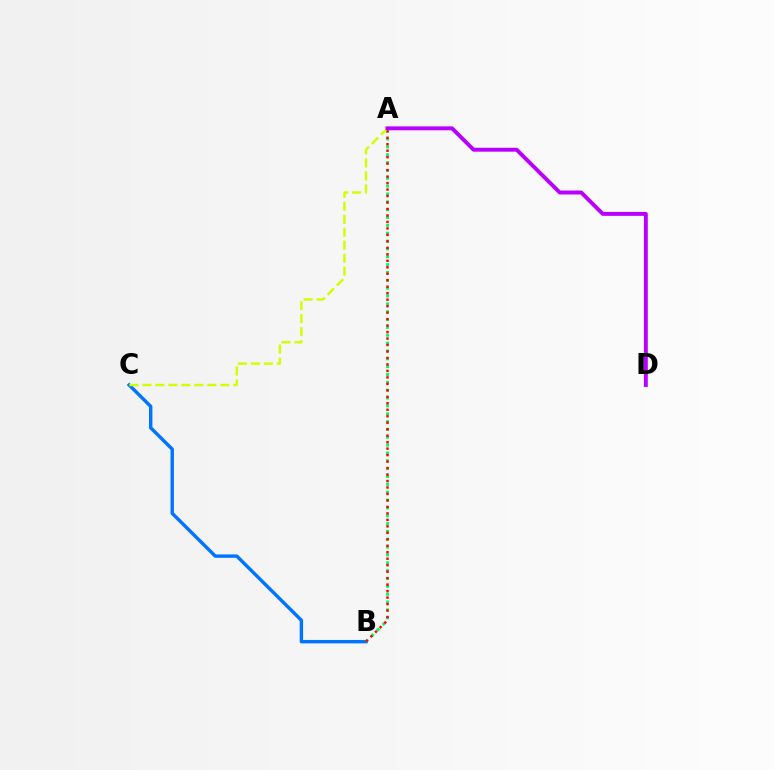{('B', 'C'): [{'color': '#0074ff', 'line_style': 'solid', 'thickness': 2.46}], ('A', 'B'): [{'color': '#00ff5c', 'line_style': 'dotted', 'thickness': 2.13}, {'color': '#ff0000', 'line_style': 'dotted', 'thickness': 1.76}], ('A', 'C'): [{'color': '#d1ff00', 'line_style': 'dashed', 'thickness': 1.76}], ('A', 'D'): [{'color': '#b900ff', 'line_style': 'solid', 'thickness': 2.82}]}